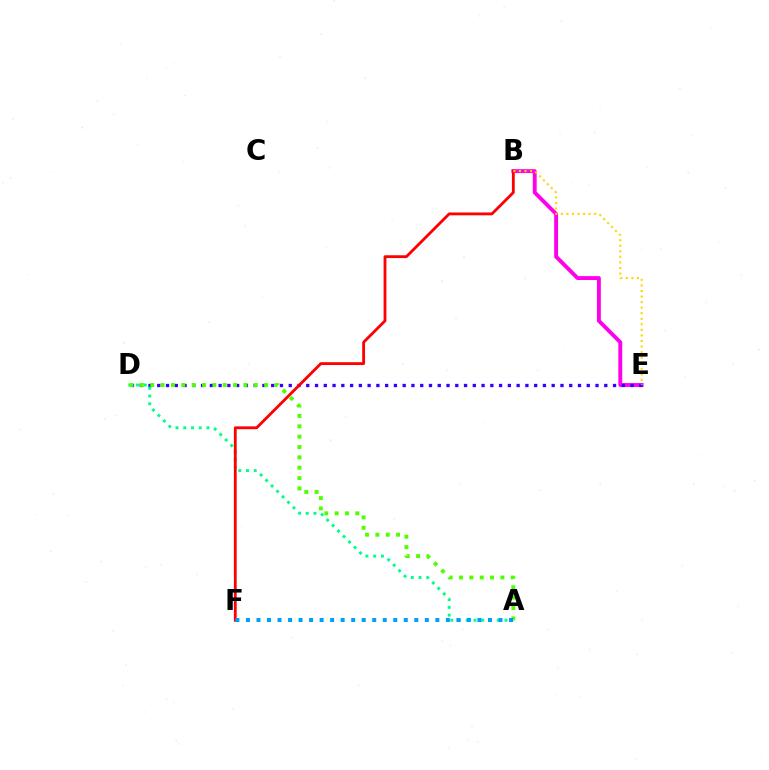{('B', 'E'): [{'color': '#ff00ed', 'line_style': 'solid', 'thickness': 2.8}, {'color': '#ffd500', 'line_style': 'dotted', 'thickness': 1.51}], ('D', 'E'): [{'color': '#3700ff', 'line_style': 'dotted', 'thickness': 2.38}], ('A', 'D'): [{'color': '#00ff86', 'line_style': 'dotted', 'thickness': 2.1}, {'color': '#4fff00', 'line_style': 'dotted', 'thickness': 2.81}], ('B', 'F'): [{'color': '#ff0000', 'line_style': 'solid', 'thickness': 2.03}], ('A', 'F'): [{'color': '#009eff', 'line_style': 'dotted', 'thickness': 2.86}]}